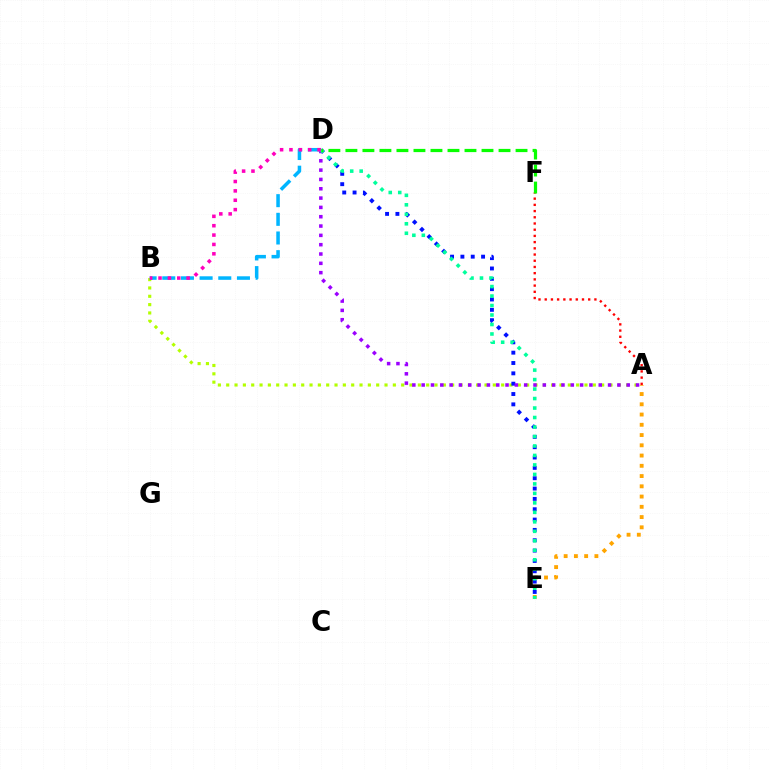{('A', 'B'): [{'color': '#b3ff00', 'line_style': 'dotted', 'thickness': 2.26}], ('D', 'E'): [{'color': '#0010ff', 'line_style': 'dotted', 'thickness': 2.81}, {'color': '#00ff9d', 'line_style': 'dotted', 'thickness': 2.58}], ('A', 'E'): [{'color': '#ffa500', 'line_style': 'dotted', 'thickness': 2.79}], ('A', 'D'): [{'color': '#9b00ff', 'line_style': 'dotted', 'thickness': 2.53}], ('A', 'F'): [{'color': '#ff0000', 'line_style': 'dotted', 'thickness': 1.69}], ('B', 'D'): [{'color': '#00b5ff', 'line_style': 'dashed', 'thickness': 2.54}, {'color': '#ff00bd', 'line_style': 'dotted', 'thickness': 2.55}], ('D', 'F'): [{'color': '#08ff00', 'line_style': 'dashed', 'thickness': 2.31}]}